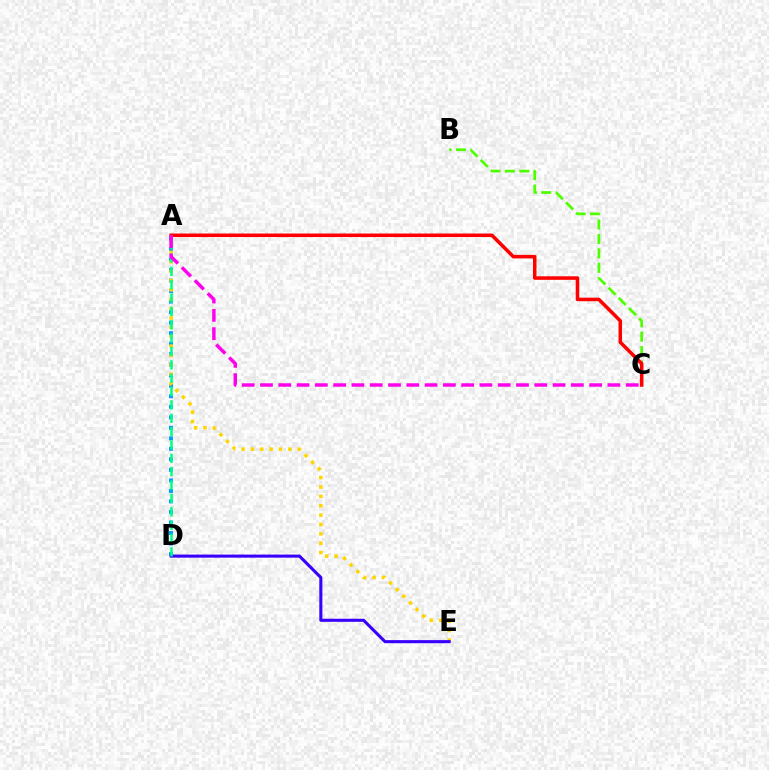{('B', 'C'): [{'color': '#4fff00', 'line_style': 'dashed', 'thickness': 1.96}], ('A', 'C'): [{'color': '#ff0000', 'line_style': 'solid', 'thickness': 2.55}, {'color': '#ff00ed', 'line_style': 'dashed', 'thickness': 2.48}], ('A', 'D'): [{'color': '#009eff', 'line_style': 'dotted', 'thickness': 2.86}, {'color': '#00ff86', 'line_style': 'dashed', 'thickness': 1.81}], ('A', 'E'): [{'color': '#ffd500', 'line_style': 'dotted', 'thickness': 2.55}], ('D', 'E'): [{'color': '#3700ff', 'line_style': 'solid', 'thickness': 2.21}]}